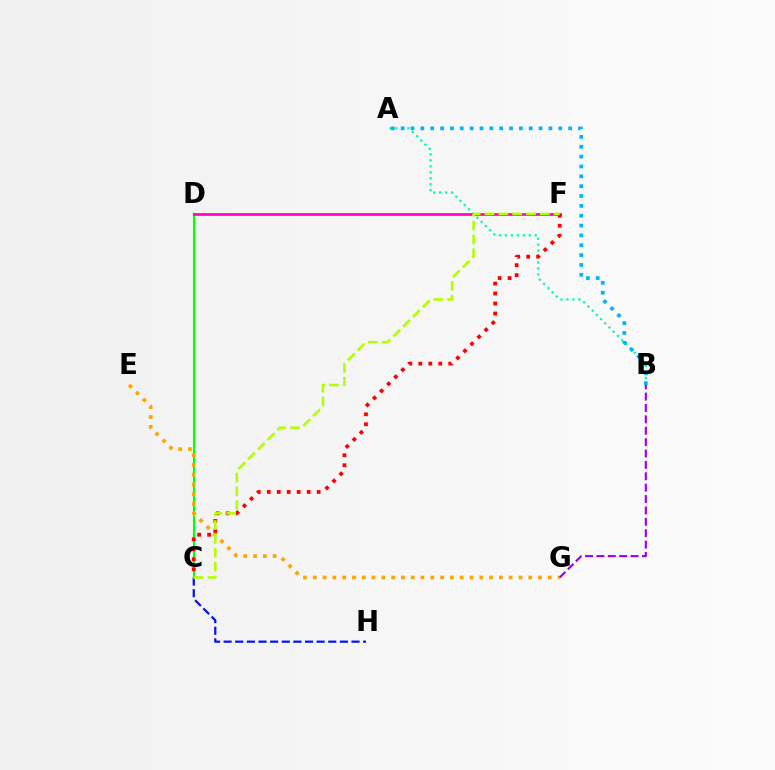{('A', 'B'): [{'color': '#00ff9d', 'line_style': 'dotted', 'thickness': 1.62}, {'color': '#00b5ff', 'line_style': 'dotted', 'thickness': 2.68}], ('C', 'H'): [{'color': '#0010ff', 'line_style': 'dashed', 'thickness': 1.58}], ('C', 'D'): [{'color': '#08ff00', 'line_style': 'solid', 'thickness': 1.5}], ('D', 'F'): [{'color': '#ff00bd', 'line_style': 'solid', 'thickness': 1.91}], ('E', 'G'): [{'color': '#ffa500', 'line_style': 'dotted', 'thickness': 2.66}], ('C', 'F'): [{'color': '#ff0000', 'line_style': 'dotted', 'thickness': 2.71}, {'color': '#b3ff00', 'line_style': 'dashed', 'thickness': 1.88}], ('B', 'G'): [{'color': '#9b00ff', 'line_style': 'dashed', 'thickness': 1.55}]}